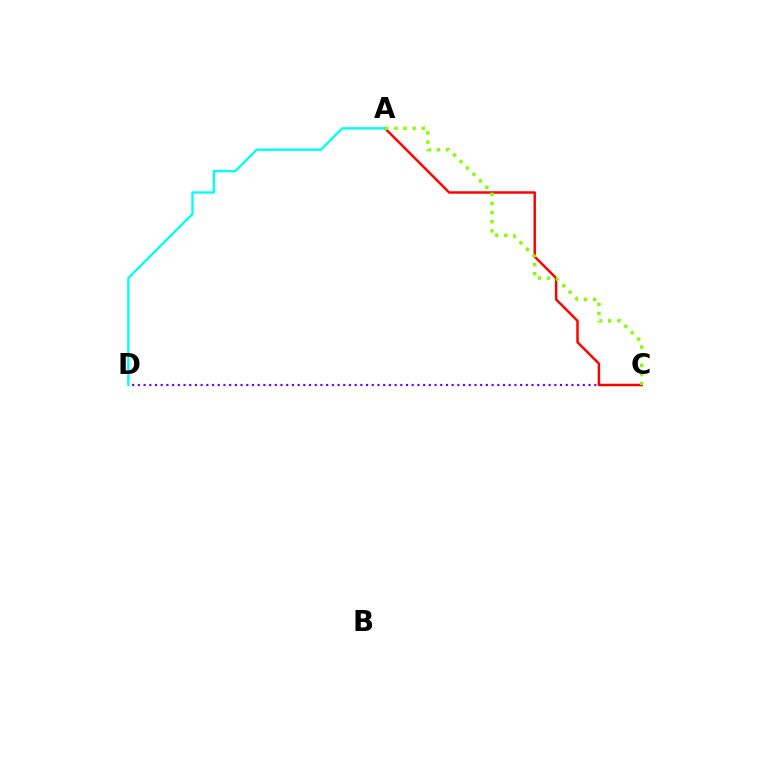{('C', 'D'): [{'color': '#7200ff', 'line_style': 'dotted', 'thickness': 1.55}], ('A', 'C'): [{'color': '#ff0000', 'line_style': 'solid', 'thickness': 1.77}, {'color': '#84ff00', 'line_style': 'dotted', 'thickness': 2.48}], ('A', 'D'): [{'color': '#00fff6', 'line_style': 'solid', 'thickness': 1.69}]}